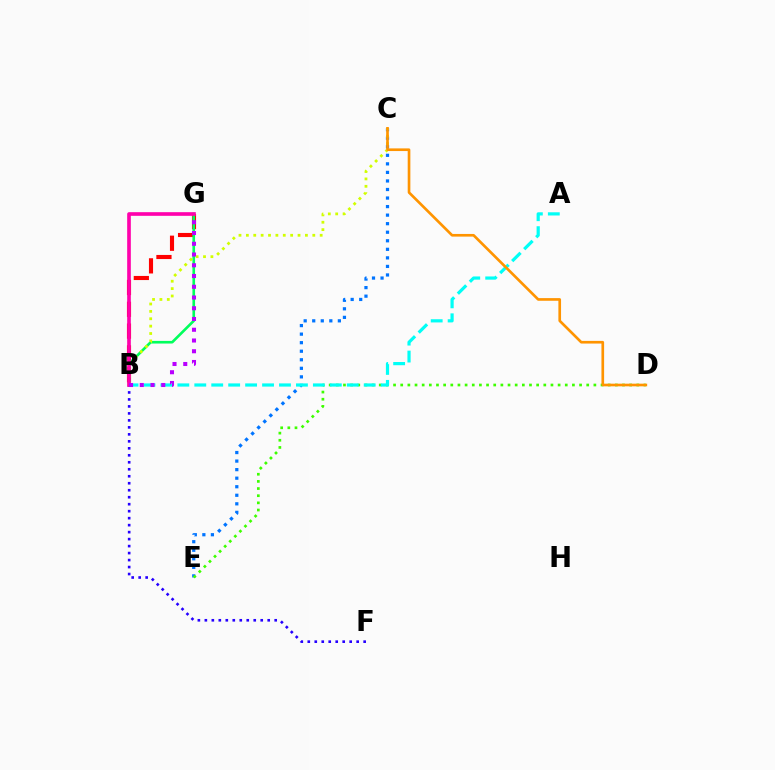{('C', 'E'): [{'color': '#0074ff', 'line_style': 'dotted', 'thickness': 2.32}], ('B', 'F'): [{'color': '#2500ff', 'line_style': 'dotted', 'thickness': 1.9}], ('B', 'G'): [{'color': '#ff0000', 'line_style': 'dashed', 'thickness': 2.96}, {'color': '#00ff5c', 'line_style': 'solid', 'thickness': 1.89}, {'color': '#ff00ac', 'line_style': 'solid', 'thickness': 2.63}, {'color': '#b900ff', 'line_style': 'dotted', 'thickness': 2.92}], ('D', 'E'): [{'color': '#3dff00', 'line_style': 'dotted', 'thickness': 1.94}], ('A', 'B'): [{'color': '#00fff6', 'line_style': 'dashed', 'thickness': 2.3}], ('B', 'C'): [{'color': '#d1ff00', 'line_style': 'dotted', 'thickness': 2.01}], ('C', 'D'): [{'color': '#ff9400', 'line_style': 'solid', 'thickness': 1.92}]}